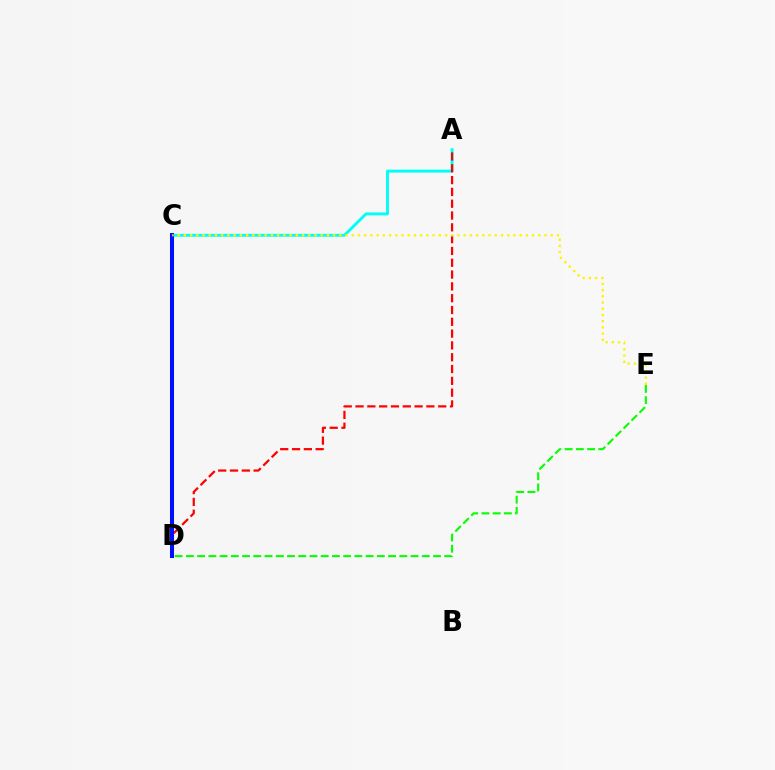{('A', 'C'): [{'color': '#00fff6', 'line_style': 'solid', 'thickness': 2.11}], ('A', 'D'): [{'color': '#ff0000', 'line_style': 'dashed', 'thickness': 1.6}], ('C', 'D'): [{'color': '#ee00ff', 'line_style': 'solid', 'thickness': 2.78}, {'color': '#0010ff', 'line_style': 'solid', 'thickness': 2.91}], ('C', 'E'): [{'color': '#fcf500', 'line_style': 'dotted', 'thickness': 1.69}], ('D', 'E'): [{'color': '#08ff00', 'line_style': 'dashed', 'thickness': 1.53}]}